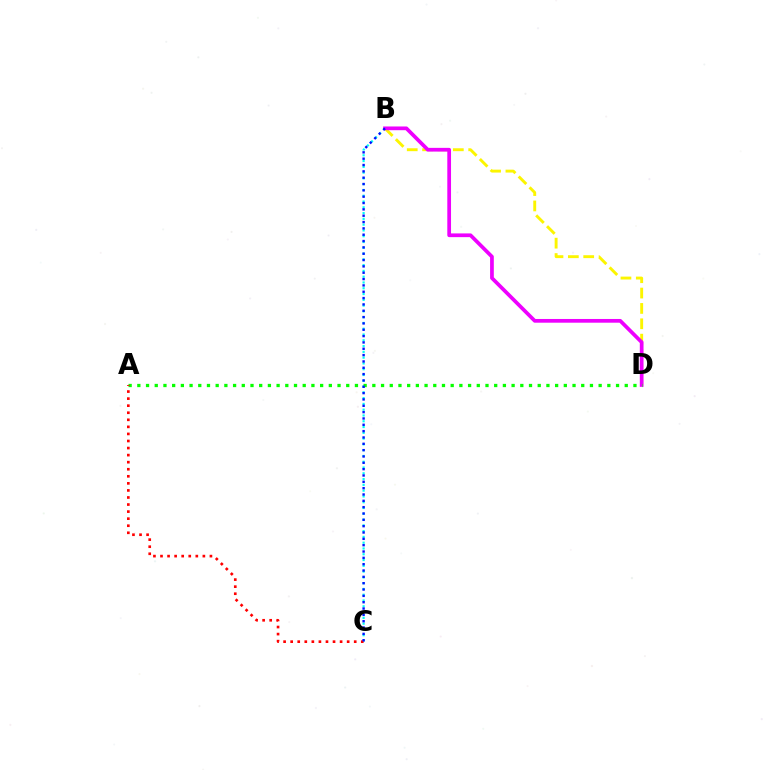{('B', 'C'): [{'color': '#00fff6', 'line_style': 'dotted', 'thickness': 1.57}, {'color': '#0010ff', 'line_style': 'dotted', 'thickness': 1.72}], ('B', 'D'): [{'color': '#fcf500', 'line_style': 'dashed', 'thickness': 2.09}, {'color': '#ee00ff', 'line_style': 'solid', 'thickness': 2.68}], ('A', 'D'): [{'color': '#08ff00', 'line_style': 'dotted', 'thickness': 2.36}], ('A', 'C'): [{'color': '#ff0000', 'line_style': 'dotted', 'thickness': 1.92}]}